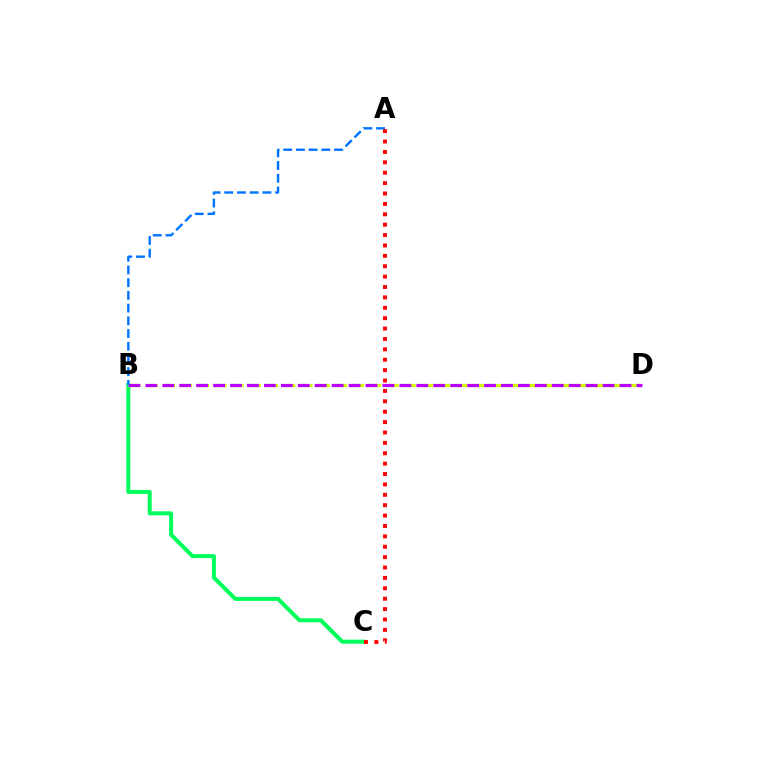{('B', 'C'): [{'color': '#00ff5c', 'line_style': 'solid', 'thickness': 2.88}], ('B', 'D'): [{'color': '#d1ff00', 'line_style': 'dashed', 'thickness': 2.34}, {'color': '#b900ff', 'line_style': 'dashed', 'thickness': 2.3}], ('A', 'B'): [{'color': '#0074ff', 'line_style': 'dashed', 'thickness': 1.73}], ('A', 'C'): [{'color': '#ff0000', 'line_style': 'dotted', 'thickness': 2.82}]}